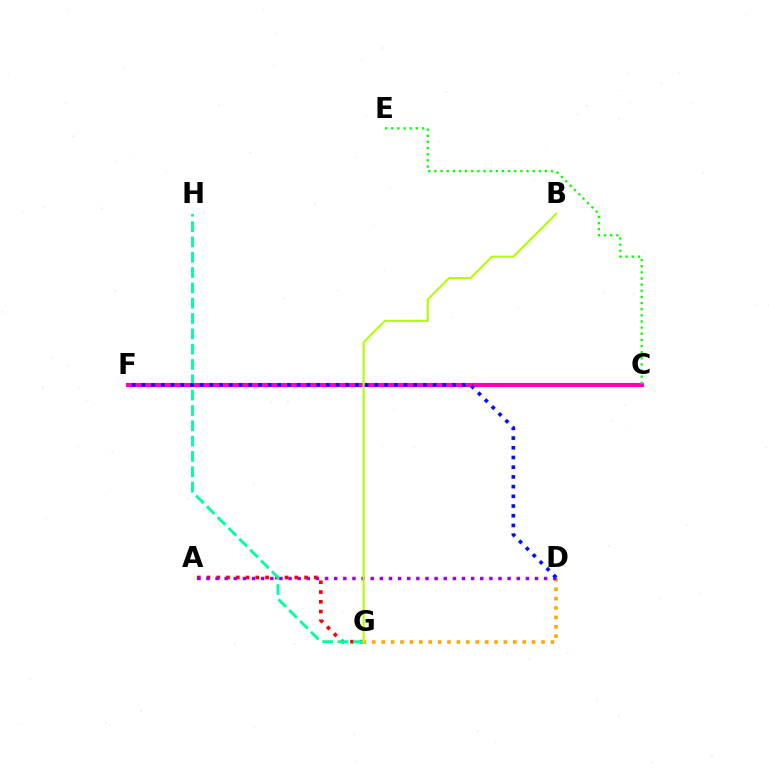{('C', 'F'): [{'color': '#00b5ff', 'line_style': 'dashed', 'thickness': 1.98}, {'color': '#ff00bd', 'line_style': 'solid', 'thickness': 2.99}], ('D', 'G'): [{'color': '#ffa500', 'line_style': 'dotted', 'thickness': 2.55}], ('A', 'G'): [{'color': '#ff0000', 'line_style': 'dotted', 'thickness': 2.65}], ('G', 'H'): [{'color': '#00ff9d', 'line_style': 'dashed', 'thickness': 2.08}], ('A', 'D'): [{'color': '#9b00ff', 'line_style': 'dotted', 'thickness': 2.48}], ('B', 'G'): [{'color': '#b3ff00', 'line_style': 'solid', 'thickness': 1.51}], ('D', 'F'): [{'color': '#0010ff', 'line_style': 'dotted', 'thickness': 2.64}], ('C', 'E'): [{'color': '#08ff00', 'line_style': 'dotted', 'thickness': 1.67}]}